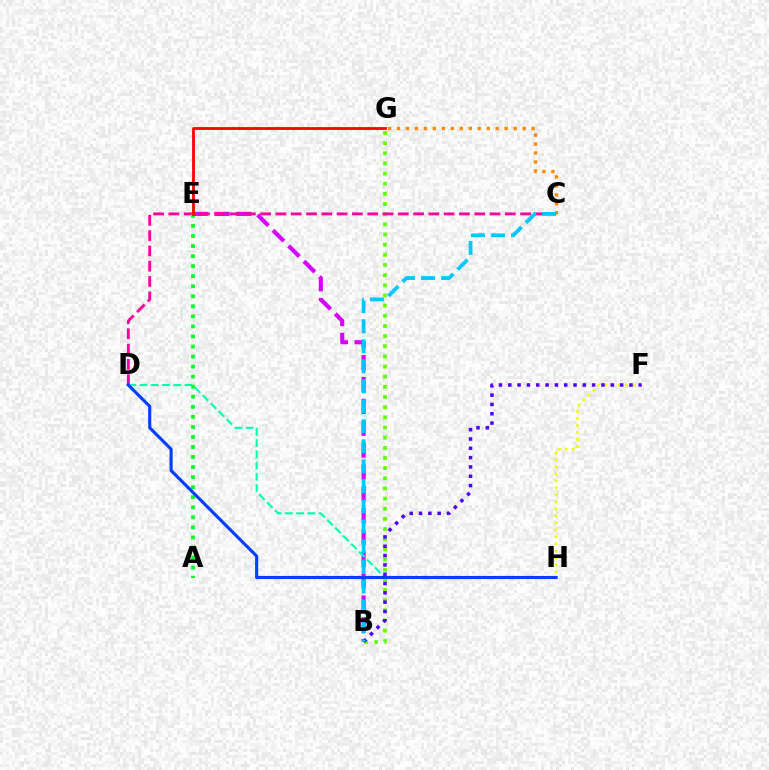{('B', 'E'): [{'color': '#d600ff', 'line_style': 'dashed', 'thickness': 2.97}], ('C', 'G'): [{'color': '#ff8800', 'line_style': 'dotted', 'thickness': 2.44}], ('F', 'H'): [{'color': '#eeff00', 'line_style': 'dotted', 'thickness': 1.9}], ('D', 'H'): [{'color': '#00ffaf', 'line_style': 'dashed', 'thickness': 1.53}, {'color': '#003fff', 'line_style': 'solid', 'thickness': 2.25}], ('B', 'G'): [{'color': '#66ff00', 'line_style': 'dotted', 'thickness': 2.76}], ('C', 'D'): [{'color': '#ff00a0', 'line_style': 'dashed', 'thickness': 2.08}], ('A', 'E'): [{'color': '#00ff27', 'line_style': 'dotted', 'thickness': 2.73}], ('B', 'F'): [{'color': '#4f00ff', 'line_style': 'dotted', 'thickness': 2.53}], ('B', 'C'): [{'color': '#00c7ff', 'line_style': 'dashed', 'thickness': 2.72}], ('E', 'G'): [{'color': '#ff0000', 'line_style': 'solid', 'thickness': 2.02}]}